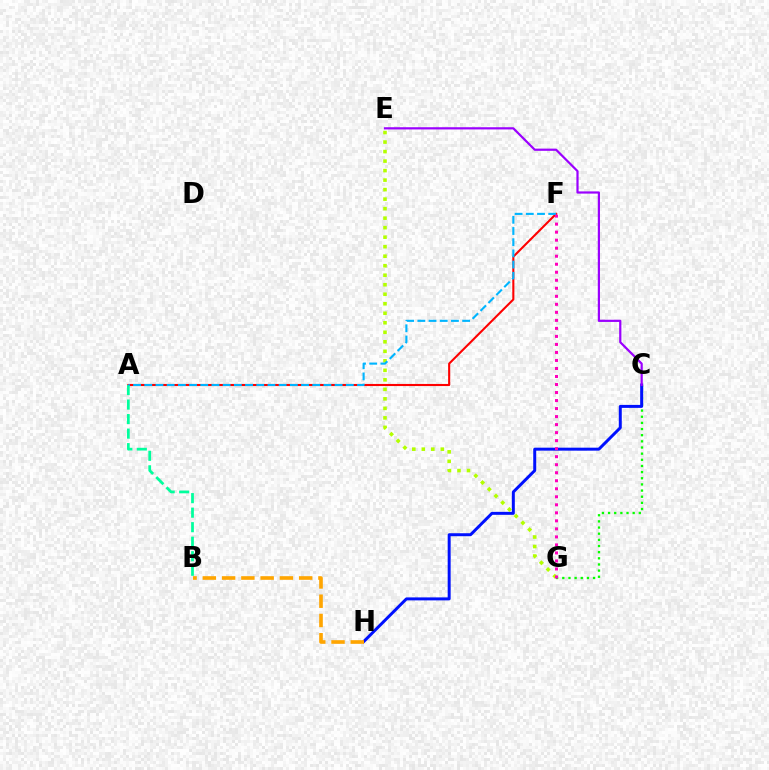{('A', 'F'): [{'color': '#ff0000', 'line_style': 'solid', 'thickness': 1.51}, {'color': '#00b5ff', 'line_style': 'dashed', 'thickness': 1.52}], ('A', 'B'): [{'color': '#00ff9d', 'line_style': 'dashed', 'thickness': 1.97}], ('C', 'G'): [{'color': '#08ff00', 'line_style': 'dotted', 'thickness': 1.67}], ('C', 'H'): [{'color': '#0010ff', 'line_style': 'solid', 'thickness': 2.14}], ('E', 'G'): [{'color': '#b3ff00', 'line_style': 'dotted', 'thickness': 2.58}], ('F', 'G'): [{'color': '#ff00bd', 'line_style': 'dotted', 'thickness': 2.18}], ('C', 'E'): [{'color': '#9b00ff', 'line_style': 'solid', 'thickness': 1.59}], ('B', 'H'): [{'color': '#ffa500', 'line_style': 'dashed', 'thickness': 2.62}]}